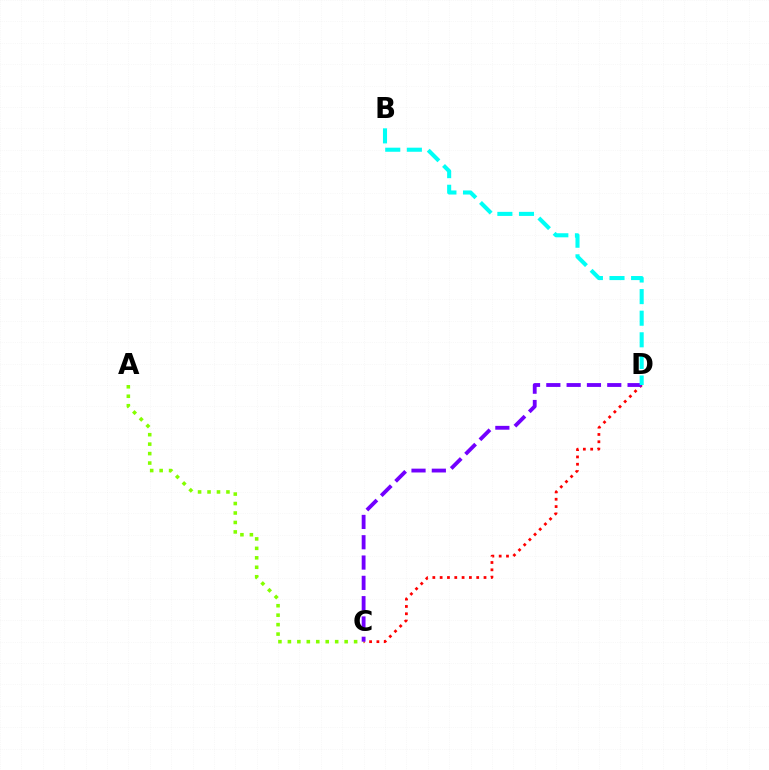{('C', 'D'): [{'color': '#ff0000', 'line_style': 'dotted', 'thickness': 1.99}, {'color': '#7200ff', 'line_style': 'dashed', 'thickness': 2.76}], ('A', 'C'): [{'color': '#84ff00', 'line_style': 'dotted', 'thickness': 2.57}], ('B', 'D'): [{'color': '#00fff6', 'line_style': 'dashed', 'thickness': 2.93}]}